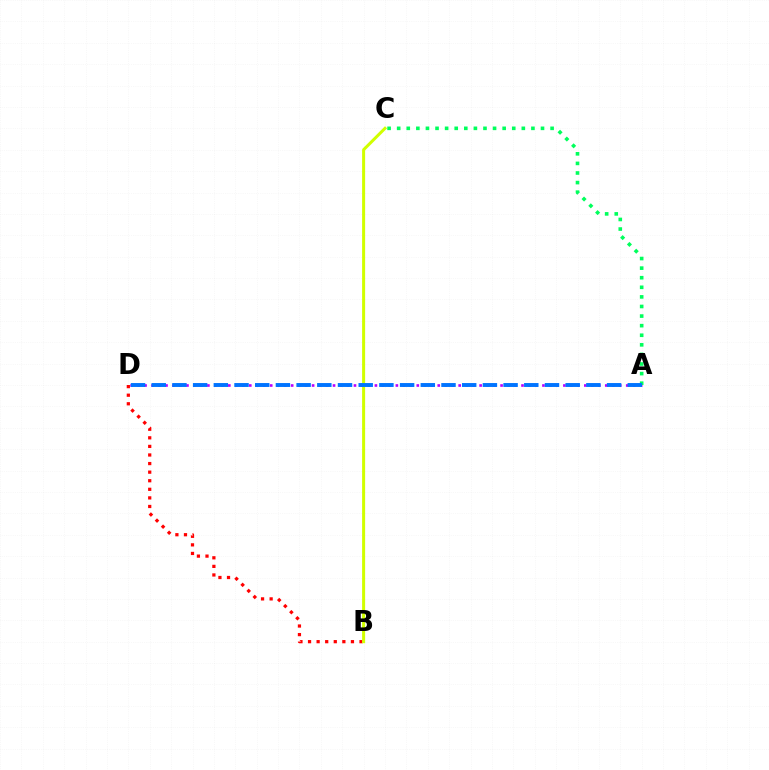{('B', 'D'): [{'color': '#ff0000', 'line_style': 'dotted', 'thickness': 2.33}], ('B', 'C'): [{'color': '#d1ff00', 'line_style': 'solid', 'thickness': 2.17}], ('A', 'D'): [{'color': '#b900ff', 'line_style': 'dotted', 'thickness': 1.9}, {'color': '#0074ff', 'line_style': 'dashed', 'thickness': 2.81}], ('A', 'C'): [{'color': '#00ff5c', 'line_style': 'dotted', 'thickness': 2.61}]}